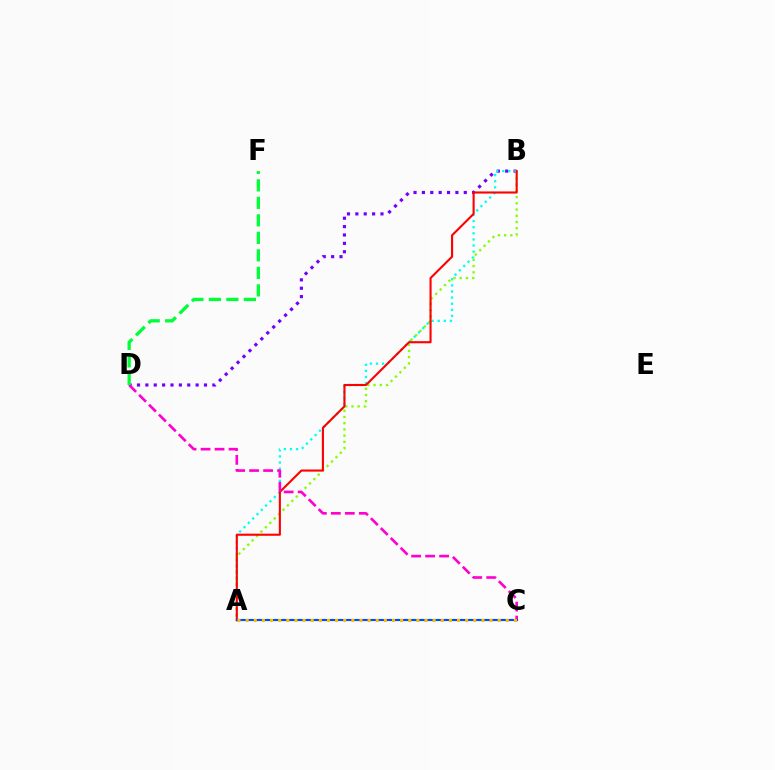{('B', 'D'): [{'color': '#7200ff', 'line_style': 'dotted', 'thickness': 2.28}], ('A', 'B'): [{'color': '#00fff6', 'line_style': 'dotted', 'thickness': 1.66}, {'color': '#84ff00', 'line_style': 'dotted', 'thickness': 1.69}, {'color': '#ff0000', 'line_style': 'solid', 'thickness': 1.51}], ('C', 'D'): [{'color': '#ff00cf', 'line_style': 'dashed', 'thickness': 1.9}], ('D', 'F'): [{'color': '#00ff39', 'line_style': 'dashed', 'thickness': 2.38}], ('A', 'C'): [{'color': '#004bff', 'line_style': 'solid', 'thickness': 1.55}, {'color': '#ffbd00', 'line_style': 'dotted', 'thickness': 2.21}]}